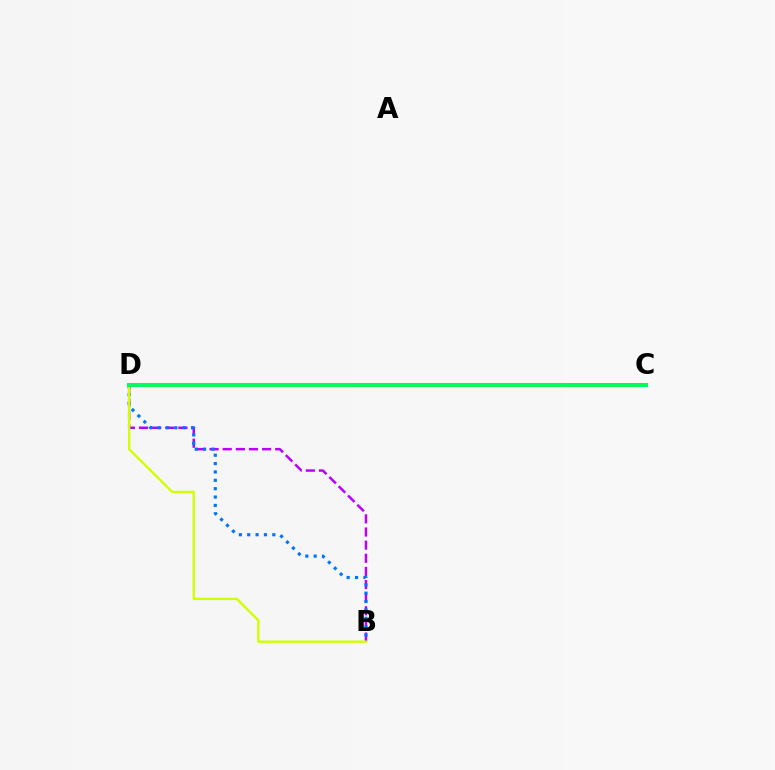{('B', 'D'): [{'color': '#b900ff', 'line_style': 'dashed', 'thickness': 1.78}, {'color': '#0074ff', 'line_style': 'dotted', 'thickness': 2.27}, {'color': '#d1ff00', 'line_style': 'solid', 'thickness': 1.72}], ('C', 'D'): [{'color': '#ff0000', 'line_style': 'solid', 'thickness': 2.65}, {'color': '#00ff5c', 'line_style': 'solid', 'thickness': 2.81}]}